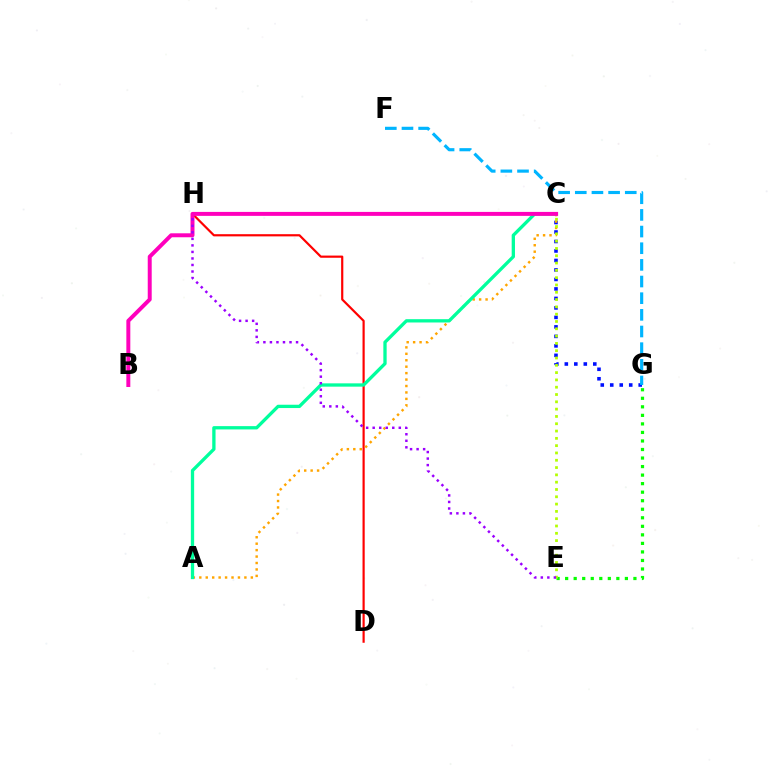{('C', 'G'): [{'color': '#0010ff', 'line_style': 'dotted', 'thickness': 2.58}], ('D', 'H'): [{'color': '#ff0000', 'line_style': 'solid', 'thickness': 1.57}], ('E', 'G'): [{'color': '#08ff00', 'line_style': 'dotted', 'thickness': 2.32}], ('A', 'C'): [{'color': '#ffa500', 'line_style': 'dotted', 'thickness': 1.75}, {'color': '#00ff9d', 'line_style': 'solid', 'thickness': 2.38}], ('C', 'E'): [{'color': '#b3ff00', 'line_style': 'dotted', 'thickness': 1.98}], ('F', 'G'): [{'color': '#00b5ff', 'line_style': 'dashed', 'thickness': 2.26}], ('B', 'C'): [{'color': '#ff00bd', 'line_style': 'solid', 'thickness': 2.85}], ('E', 'H'): [{'color': '#9b00ff', 'line_style': 'dotted', 'thickness': 1.77}]}